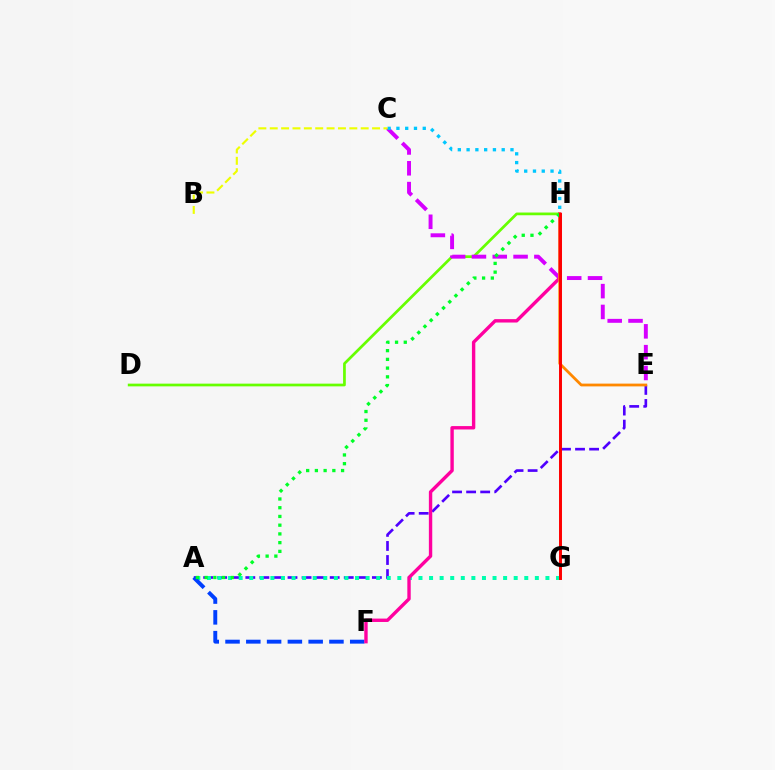{('D', 'H'): [{'color': '#66ff00', 'line_style': 'solid', 'thickness': 1.96}], ('A', 'E'): [{'color': '#4f00ff', 'line_style': 'dashed', 'thickness': 1.91}], ('A', 'G'): [{'color': '#00ffaf', 'line_style': 'dotted', 'thickness': 2.87}], ('C', 'E'): [{'color': '#d600ff', 'line_style': 'dashed', 'thickness': 2.83}], ('A', 'F'): [{'color': '#003fff', 'line_style': 'dashed', 'thickness': 2.82}], ('F', 'H'): [{'color': '#ff00a0', 'line_style': 'solid', 'thickness': 2.44}], ('E', 'H'): [{'color': '#ff8800', 'line_style': 'solid', 'thickness': 1.99}], ('A', 'H'): [{'color': '#00ff27', 'line_style': 'dotted', 'thickness': 2.37}], ('G', 'H'): [{'color': '#ff0000', 'line_style': 'solid', 'thickness': 2.13}], ('C', 'H'): [{'color': '#00c7ff', 'line_style': 'dotted', 'thickness': 2.38}], ('B', 'C'): [{'color': '#eeff00', 'line_style': 'dashed', 'thickness': 1.54}]}